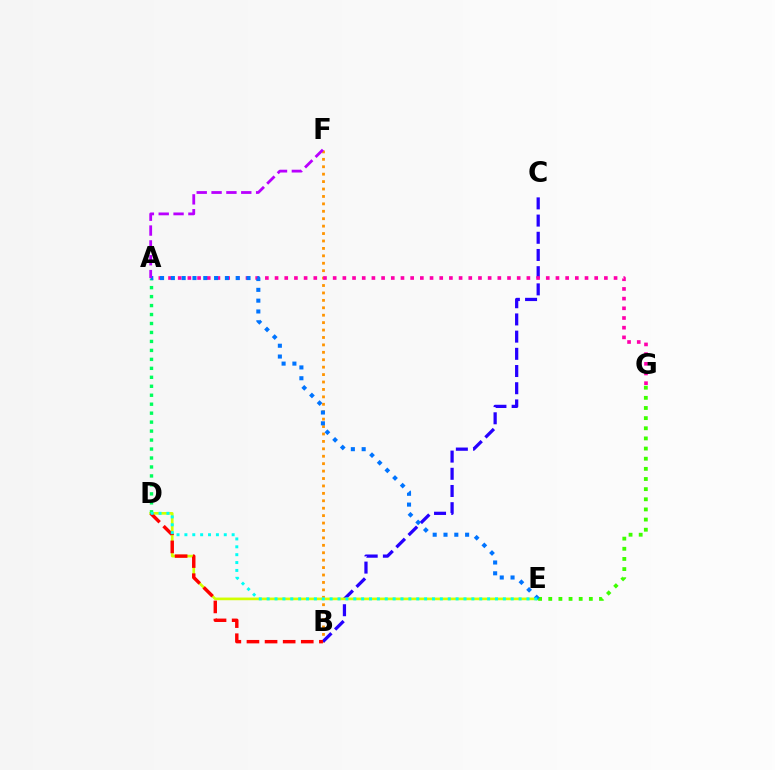{('B', 'F'): [{'color': '#ff9400', 'line_style': 'dotted', 'thickness': 2.02}], ('B', 'C'): [{'color': '#2500ff', 'line_style': 'dashed', 'thickness': 2.34}], ('A', 'G'): [{'color': '#ff00ac', 'line_style': 'dotted', 'thickness': 2.63}], ('D', 'E'): [{'color': '#d1ff00', 'line_style': 'solid', 'thickness': 1.92}, {'color': '#00fff6', 'line_style': 'dotted', 'thickness': 2.14}], ('E', 'G'): [{'color': '#3dff00', 'line_style': 'dotted', 'thickness': 2.76}], ('A', 'D'): [{'color': '#00ff5c', 'line_style': 'dotted', 'thickness': 2.44}], ('B', 'D'): [{'color': '#ff0000', 'line_style': 'dashed', 'thickness': 2.46}], ('A', 'E'): [{'color': '#0074ff', 'line_style': 'dotted', 'thickness': 2.94}], ('A', 'F'): [{'color': '#b900ff', 'line_style': 'dashed', 'thickness': 2.02}]}